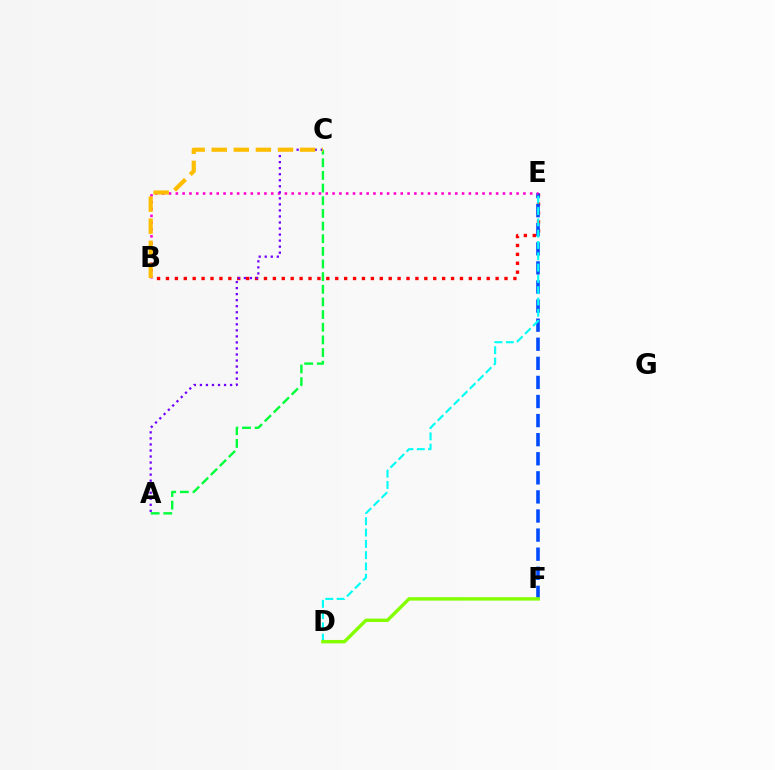{('B', 'E'): [{'color': '#ff0000', 'line_style': 'dotted', 'thickness': 2.42}, {'color': '#ff00cf', 'line_style': 'dotted', 'thickness': 1.85}], ('E', 'F'): [{'color': '#004bff', 'line_style': 'dashed', 'thickness': 2.59}], ('A', 'C'): [{'color': '#00ff39', 'line_style': 'dashed', 'thickness': 1.72}, {'color': '#7200ff', 'line_style': 'dotted', 'thickness': 1.64}], ('D', 'E'): [{'color': '#00fff6', 'line_style': 'dashed', 'thickness': 1.54}], ('D', 'F'): [{'color': '#84ff00', 'line_style': 'solid', 'thickness': 2.46}], ('B', 'C'): [{'color': '#ffbd00', 'line_style': 'dashed', 'thickness': 3.0}]}